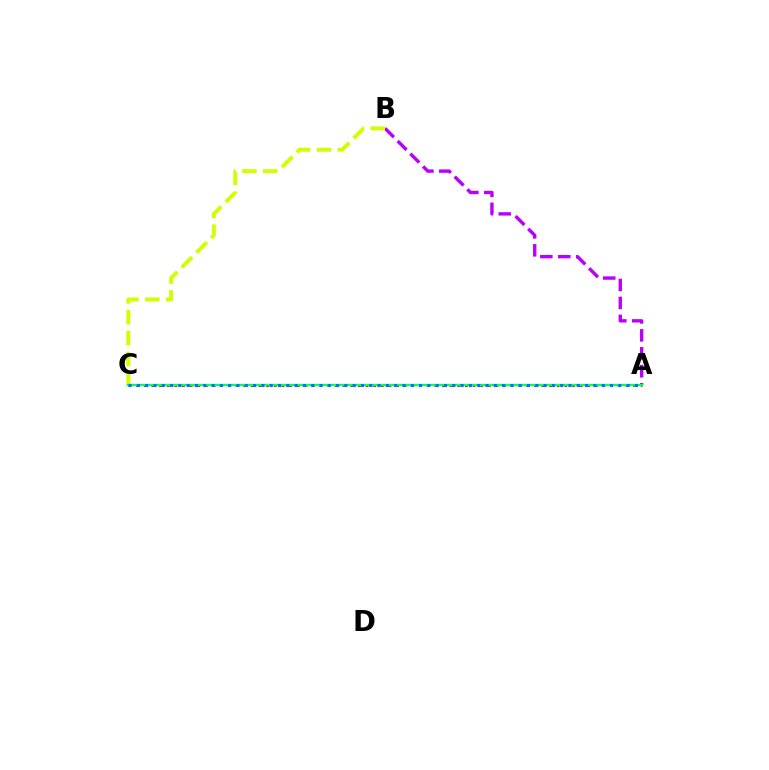{('A', 'B'): [{'color': '#b900ff', 'line_style': 'dashed', 'thickness': 2.44}], ('B', 'C'): [{'color': '#d1ff00', 'line_style': 'dashed', 'thickness': 2.84}], ('A', 'C'): [{'color': '#ff0000', 'line_style': 'dotted', 'thickness': 2.08}, {'color': '#00ff5c', 'line_style': 'solid', 'thickness': 1.65}, {'color': '#0074ff', 'line_style': 'dotted', 'thickness': 2.26}]}